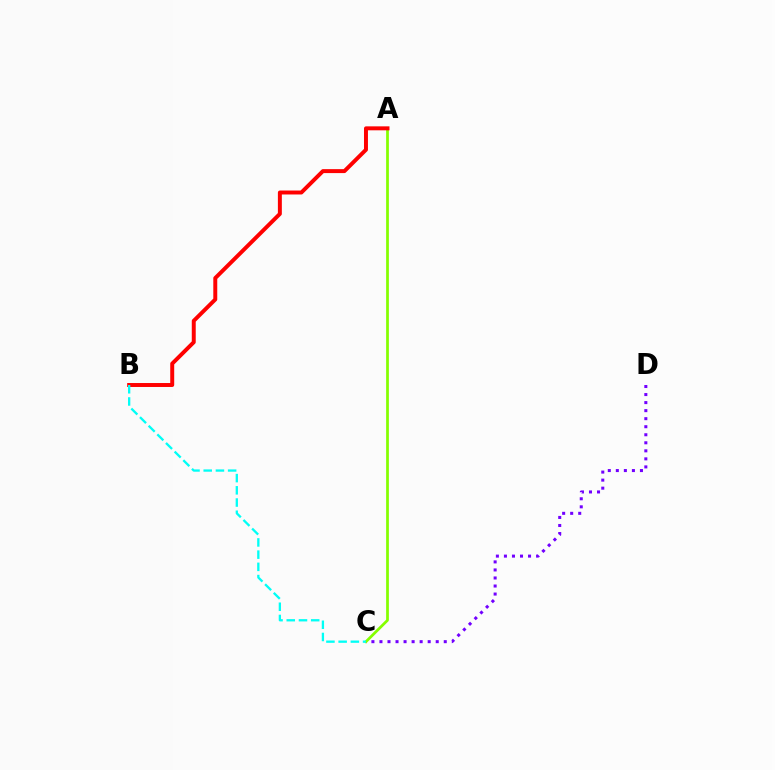{('C', 'D'): [{'color': '#7200ff', 'line_style': 'dotted', 'thickness': 2.18}], ('A', 'C'): [{'color': '#84ff00', 'line_style': 'solid', 'thickness': 1.98}], ('A', 'B'): [{'color': '#ff0000', 'line_style': 'solid', 'thickness': 2.85}], ('B', 'C'): [{'color': '#00fff6', 'line_style': 'dashed', 'thickness': 1.66}]}